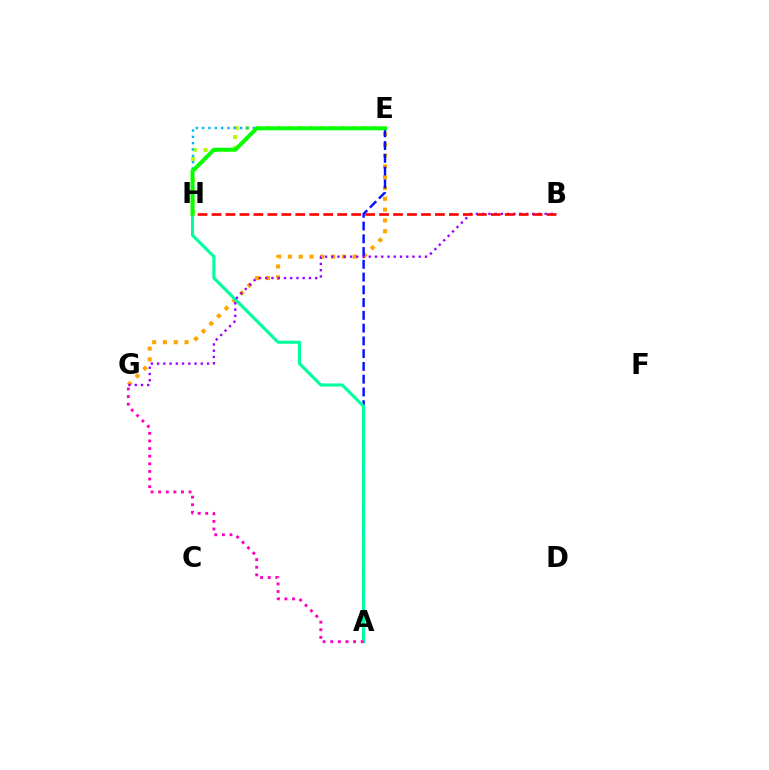{('E', 'H'): [{'color': '#b3ff00', 'line_style': 'dotted', 'thickness': 2.89}, {'color': '#00b5ff', 'line_style': 'dotted', 'thickness': 1.72}, {'color': '#08ff00', 'line_style': 'solid', 'thickness': 2.87}], ('E', 'G'): [{'color': '#ffa500', 'line_style': 'dotted', 'thickness': 2.94}], ('A', 'E'): [{'color': '#0010ff', 'line_style': 'dashed', 'thickness': 1.73}], ('A', 'H'): [{'color': '#00ff9d', 'line_style': 'solid', 'thickness': 2.22}], ('B', 'G'): [{'color': '#9b00ff', 'line_style': 'dotted', 'thickness': 1.7}], ('A', 'G'): [{'color': '#ff00bd', 'line_style': 'dotted', 'thickness': 2.07}], ('B', 'H'): [{'color': '#ff0000', 'line_style': 'dashed', 'thickness': 1.9}]}